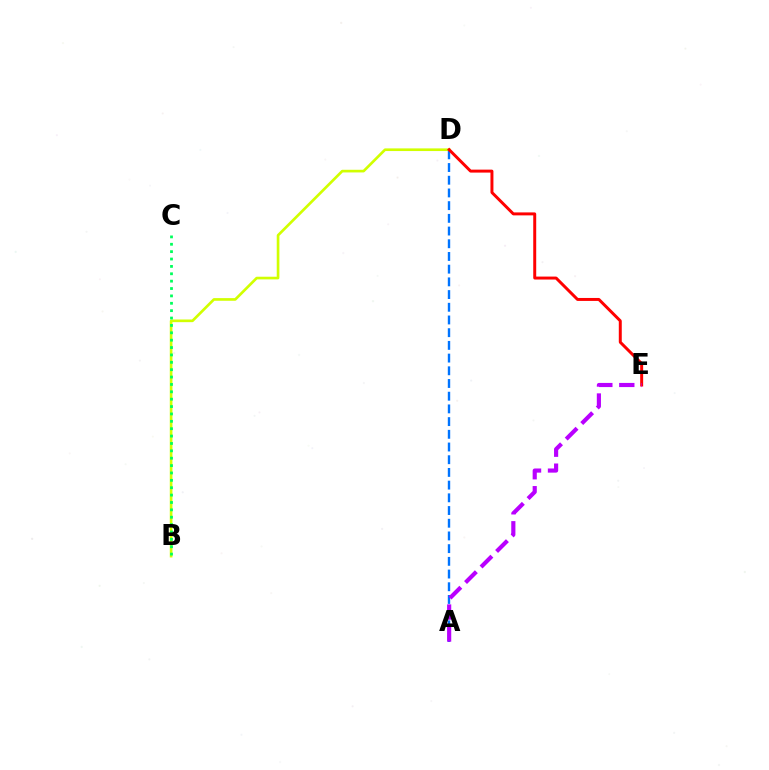{('A', 'D'): [{'color': '#0074ff', 'line_style': 'dashed', 'thickness': 1.73}], ('B', 'D'): [{'color': '#d1ff00', 'line_style': 'solid', 'thickness': 1.92}], ('D', 'E'): [{'color': '#ff0000', 'line_style': 'solid', 'thickness': 2.14}], ('B', 'C'): [{'color': '#00ff5c', 'line_style': 'dotted', 'thickness': 2.0}], ('A', 'E'): [{'color': '#b900ff', 'line_style': 'dashed', 'thickness': 2.98}]}